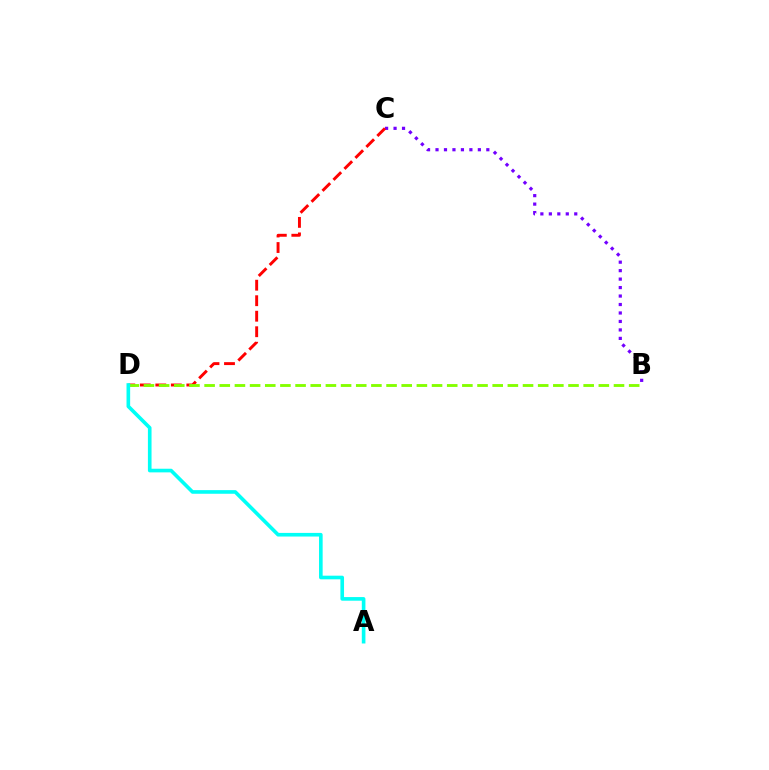{('B', 'C'): [{'color': '#7200ff', 'line_style': 'dotted', 'thickness': 2.3}], ('C', 'D'): [{'color': '#ff0000', 'line_style': 'dashed', 'thickness': 2.11}], ('B', 'D'): [{'color': '#84ff00', 'line_style': 'dashed', 'thickness': 2.06}], ('A', 'D'): [{'color': '#00fff6', 'line_style': 'solid', 'thickness': 2.61}]}